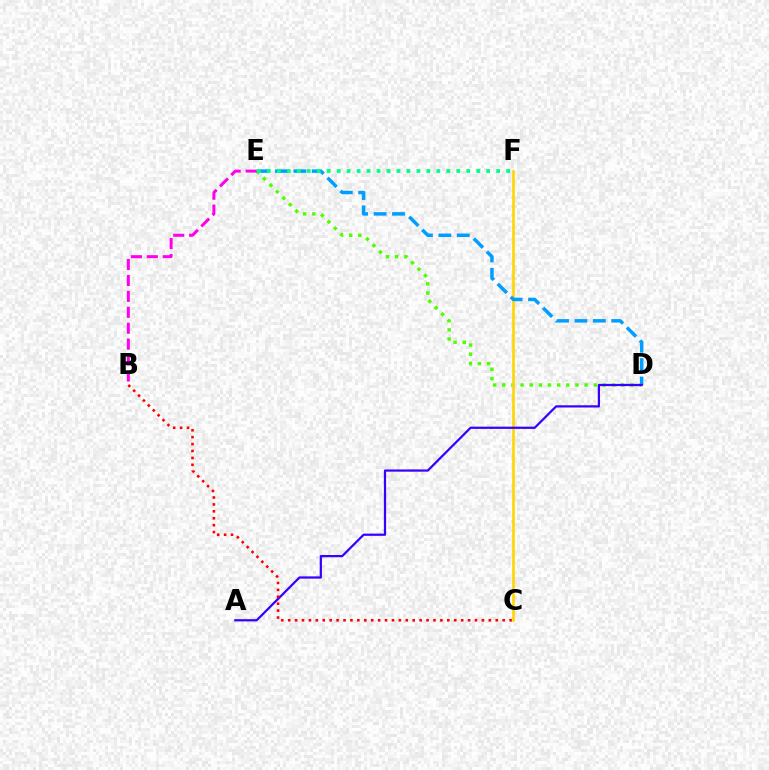{('D', 'E'): [{'color': '#4fff00', 'line_style': 'dotted', 'thickness': 2.48}, {'color': '#009eff', 'line_style': 'dashed', 'thickness': 2.5}], ('C', 'F'): [{'color': '#ffd500', 'line_style': 'solid', 'thickness': 1.88}], ('B', 'E'): [{'color': '#ff00ed', 'line_style': 'dashed', 'thickness': 2.16}], ('A', 'D'): [{'color': '#3700ff', 'line_style': 'solid', 'thickness': 1.6}], ('B', 'C'): [{'color': '#ff0000', 'line_style': 'dotted', 'thickness': 1.88}], ('E', 'F'): [{'color': '#00ff86', 'line_style': 'dotted', 'thickness': 2.71}]}